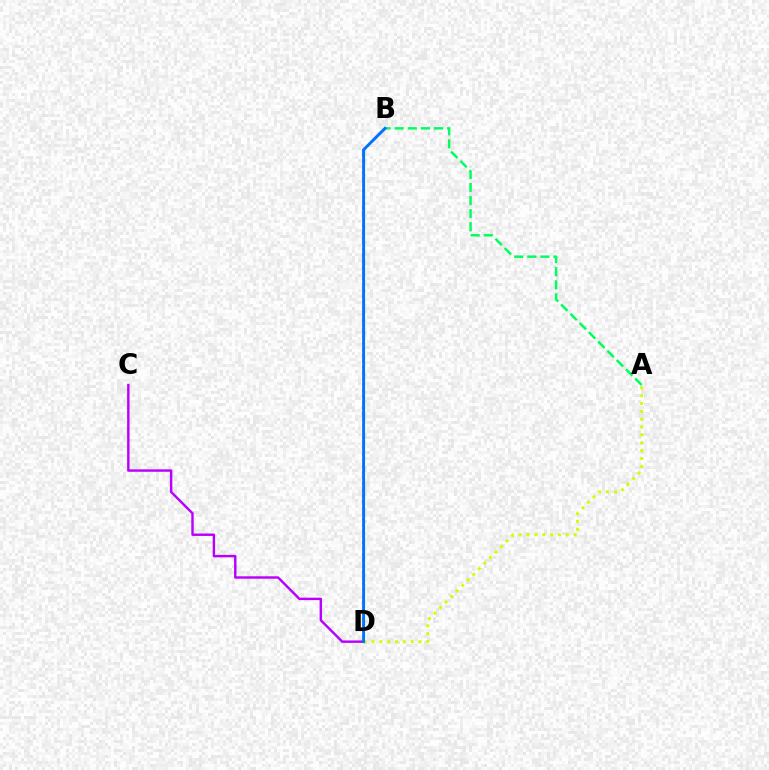{('B', 'D'): [{'color': '#ff0000', 'line_style': 'dotted', 'thickness': 1.59}, {'color': '#0074ff', 'line_style': 'solid', 'thickness': 2.11}], ('C', 'D'): [{'color': '#b900ff', 'line_style': 'solid', 'thickness': 1.75}], ('A', 'D'): [{'color': '#d1ff00', 'line_style': 'dotted', 'thickness': 2.13}], ('A', 'B'): [{'color': '#00ff5c', 'line_style': 'dashed', 'thickness': 1.78}]}